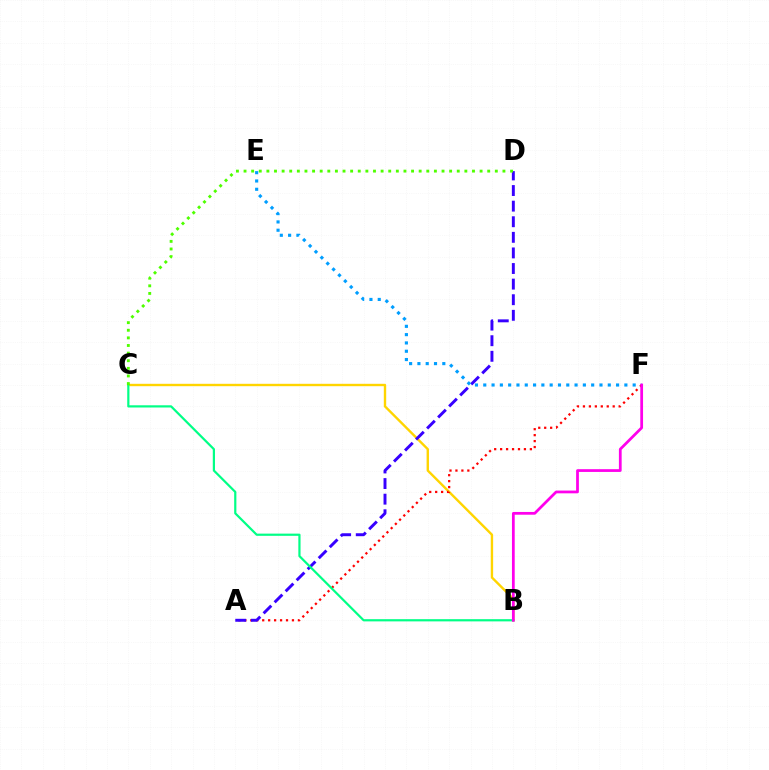{('B', 'C'): [{'color': '#ffd500', 'line_style': 'solid', 'thickness': 1.72}, {'color': '#00ff86', 'line_style': 'solid', 'thickness': 1.59}], ('A', 'F'): [{'color': '#ff0000', 'line_style': 'dotted', 'thickness': 1.62}], ('A', 'D'): [{'color': '#3700ff', 'line_style': 'dashed', 'thickness': 2.12}], ('E', 'F'): [{'color': '#009eff', 'line_style': 'dotted', 'thickness': 2.26}], ('C', 'D'): [{'color': '#4fff00', 'line_style': 'dotted', 'thickness': 2.07}], ('B', 'F'): [{'color': '#ff00ed', 'line_style': 'solid', 'thickness': 1.98}]}